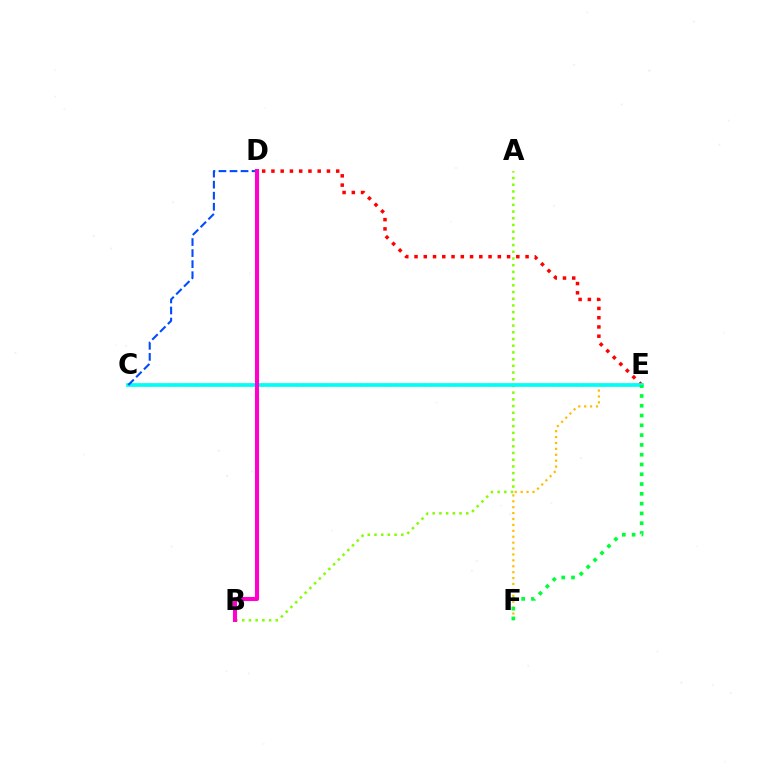{('D', 'E'): [{'color': '#ff0000', 'line_style': 'dotted', 'thickness': 2.51}], ('A', 'B'): [{'color': '#84ff00', 'line_style': 'dotted', 'thickness': 1.82}], ('E', 'F'): [{'color': '#ffbd00', 'line_style': 'dotted', 'thickness': 1.6}, {'color': '#00ff39', 'line_style': 'dotted', 'thickness': 2.66}], ('C', 'E'): [{'color': '#7200ff', 'line_style': 'dotted', 'thickness': 1.58}, {'color': '#00fff6', 'line_style': 'solid', 'thickness': 2.68}], ('C', 'D'): [{'color': '#004bff', 'line_style': 'dashed', 'thickness': 1.5}], ('B', 'D'): [{'color': '#ff00cf', 'line_style': 'solid', 'thickness': 2.94}]}